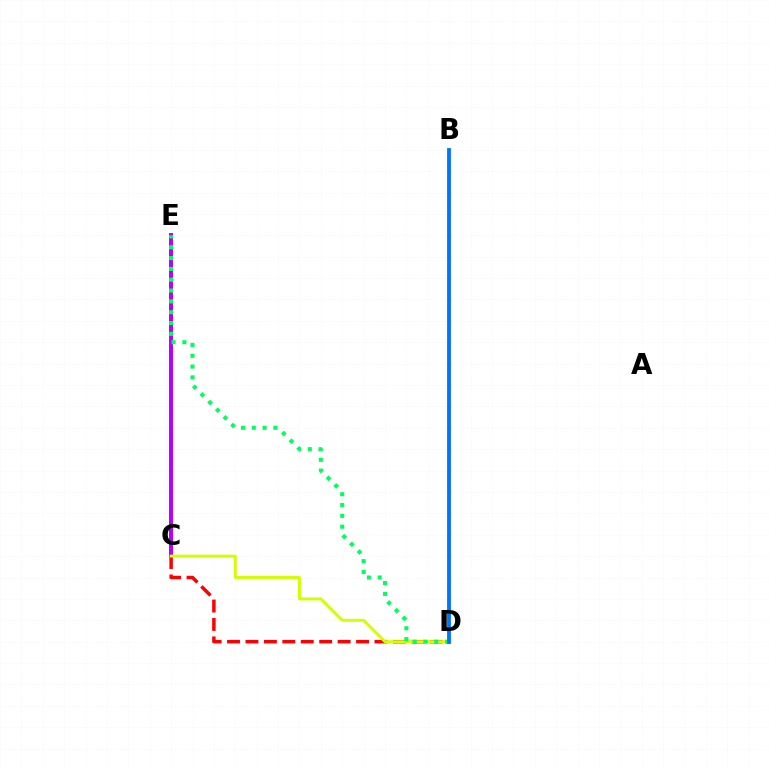{('C', 'D'): [{'color': '#ff0000', 'line_style': 'dashed', 'thickness': 2.5}, {'color': '#d1ff00', 'line_style': 'solid', 'thickness': 2.11}], ('C', 'E'): [{'color': '#b900ff', 'line_style': 'solid', 'thickness': 2.87}], ('D', 'E'): [{'color': '#00ff5c', 'line_style': 'dotted', 'thickness': 2.94}], ('B', 'D'): [{'color': '#0074ff', 'line_style': 'solid', 'thickness': 2.76}]}